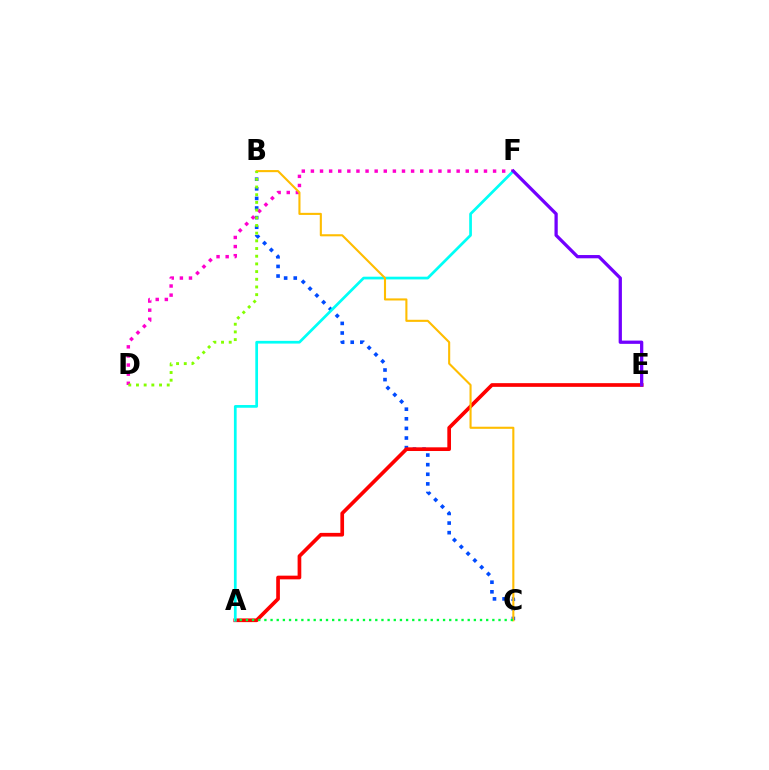{('B', 'C'): [{'color': '#004bff', 'line_style': 'dotted', 'thickness': 2.61}, {'color': '#ffbd00', 'line_style': 'solid', 'thickness': 1.51}], ('A', 'E'): [{'color': '#ff0000', 'line_style': 'solid', 'thickness': 2.65}], ('D', 'F'): [{'color': '#ff00cf', 'line_style': 'dotted', 'thickness': 2.47}], ('A', 'F'): [{'color': '#00fff6', 'line_style': 'solid', 'thickness': 1.96}], ('A', 'C'): [{'color': '#00ff39', 'line_style': 'dotted', 'thickness': 1.67}], ('E', 'F'): [{'color': '#7200ff', 'line_style': 'solid', 'thickness': 2.35}], ('B', 'D'): [{'color': '#84ff00', 'line_style': 'dotted', 'thickness': 2.09}]}